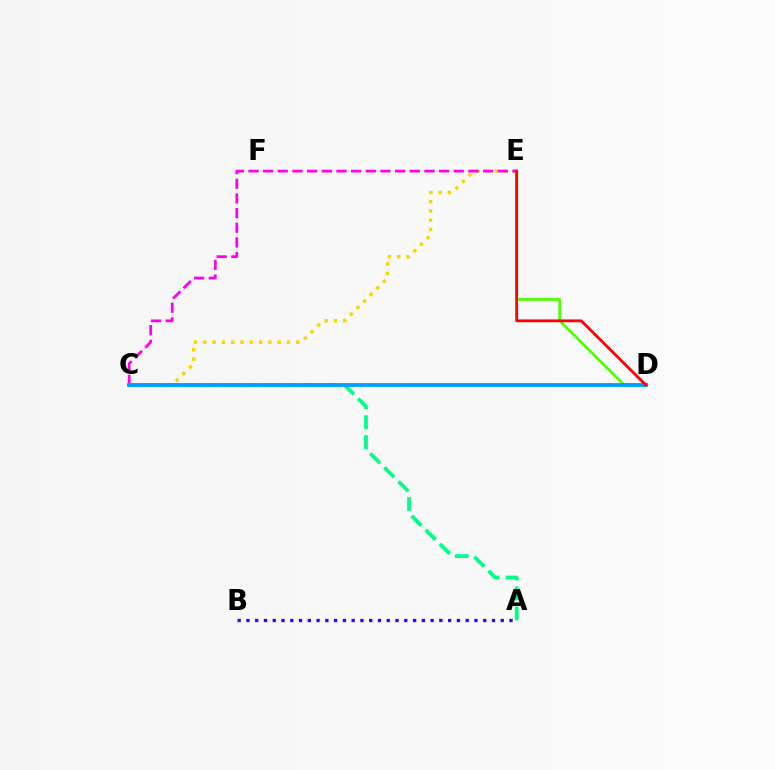{('D', 'E'): [{'color': '#4fff00', 'line_style': 'solid', 'thickness': 1.96}, {'color': '#ff0000', 'line_style': 'solid', 'thickness': 2.02}], ('A', 'C'): [{'color': '#00ff86', 'line_style': 'dashed', 'thickness': 2.71}], ('C', 'E'): [{'color': '#ffd500', 'line_style': 'dotted', 'thickness': 2.53}, {'color': '#ff00ed', 'line_style': 'dashed', 'thickness': 1.99}], ('A', 'B'): [{'color': '#3700ff', 'line_style': 'dotted', 'thickness': 2.38}], ('C', 'D'): [{'color': '#009eff', 'line_style': 'solid', 'thickness': 2.76}]}